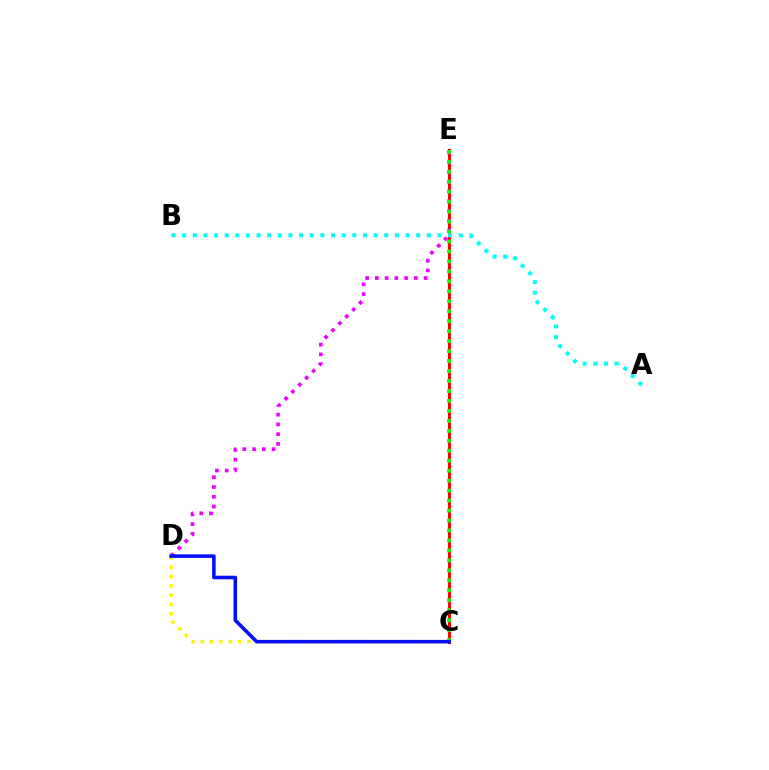{('C', 'E'): [{'color': '#ff0000', 'line_style': 'solid', 'thickness': 2.23}, {'color': '#08ff00', 'line_style': 'dotted', 'thickness': 2.71}], ('D', 'E'): [{'color': '#ee00ff', 'line_style': 'dotted', 'thickness': 2.65}], ('A', 'B'): [{'color': '#00fff6', 'line_style': 'dotted', 'thickness': 2.89}], ('C', 'D'): [{'color': '#fcf500', 'line_style': 'dotted', 'thickness': 2.53}, {'color': '#0010ff', 'line_style': 'solid', 'thickness': 2.56}]}